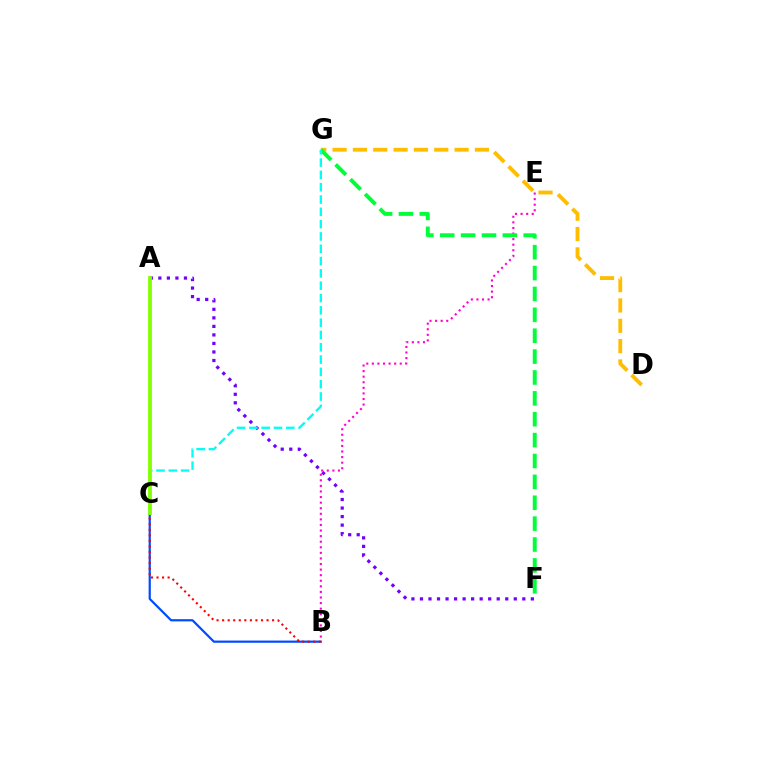{('D', 'G'): [{'color': '#ffbd00', 'line_style': 'dashed', 'thickness': 2.76}], ('A', 'F'): [{'color': '#7200ff', 'line_style': 'dotted', 'thickness': 2.32}], ('B', 'C'): [{'color': '#004bff', 'line_style': 'solid', 'thickness': 1.58}, {'color': '#ff0000', 'line_style': 'dotted', 'thickness': 1.51}], ('B', 'E'): [{'color': '#ff00cf', 'line_style': 'dotted', 'thickness': 1.52}], ('F', 'G'): [{'color': '#00ff39', 'line_style': 'dashed', 'thickness': 2.84}], ('C', 'G'): [{'color': '#00fff6', 'line_style': 'dashed', 'thickness': 1.67}], ('A', 'C'): [{'color': '#84ff00', 'line_style': 'solid', 'thickness': 2.75}]}